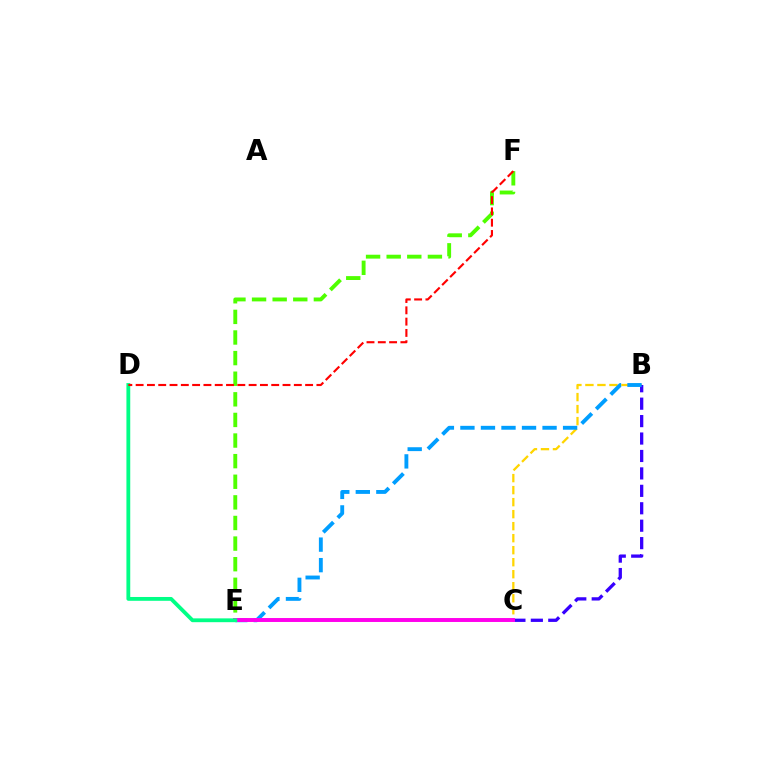{('B', 'C'): [{'color': '#ffd500', 'line_style': 'dashed', 'thickness': 1.63}, {'color': '#3700ff', 'line_style': 'dashed', 'thickness': 2.37}], ('E', 'F'): [{'color': '#4fff00', 'line_style': 'dashed', 'thickness': 2.8}], ('B', 'E'): [{'color': '#009eff', 'line_style': 'dashed', 'thickness': 2.79}], ('C', 'E'): [{'color': '#ff00ed', 'line_style': 'solid', 'thickness': 2.84}], ('D', 'E'): [{'color': '#00ff86', 'line_style': 'solid', 'thickness': 2.75}], ('D', 'F'): [{'color': '#ff0000', 'line_style': 'dashed', 'thickness': 1.54}]}